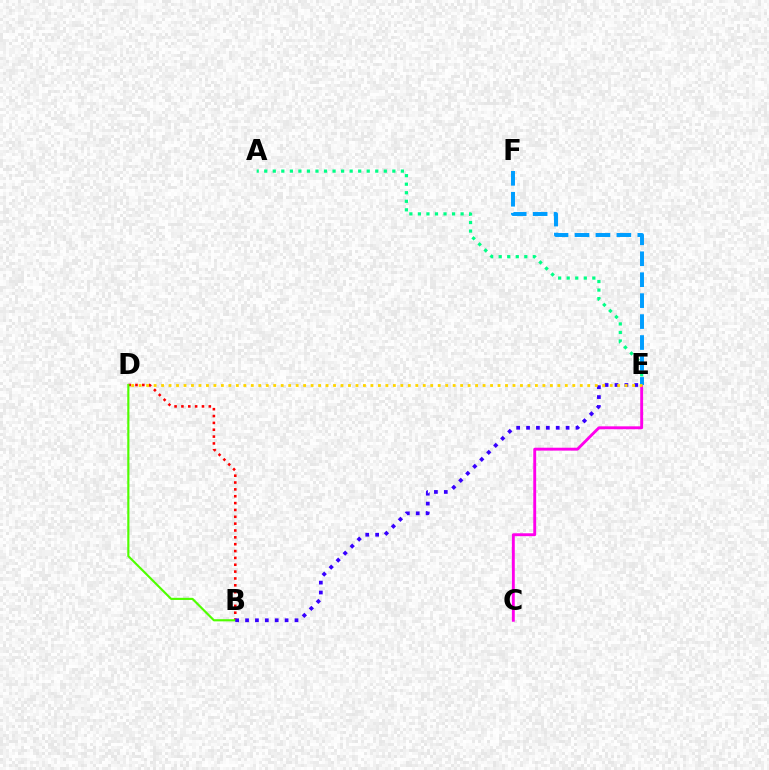{('B', 'D'): [{'color': '#ff0000', 'line_style': 'dotted', 'thickness': 1.86}, {'color': '#4fff00', 'line_style': 'solid', 'thickness': 1.55}], ('A', 'E'): [{'color': '#00ff86', 'line_style': 'dotted', 'thickness': 2.32}], ('C', 'E'): [{'color': '#ff00ed', 'line_style': 'solid', 'thickness': 2.08}], ('E', 'F'): [{'color': '#009eff', 'line_style': 'dashed', 'thickness': 2.85}], ('B', 'E'): [{'color': '#3700ff', 'line_style': 'dotted', 'thickness': 2.69}], ('D', 'E'): [{'color': '#ffd500', 'line_style': 'dotted', 'thickness': 2.03}]}